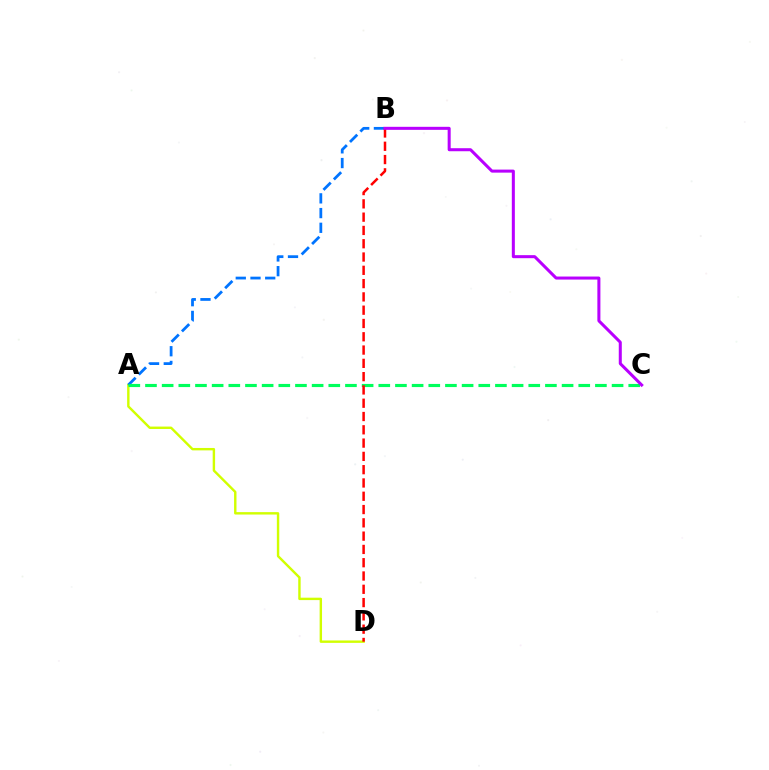{('A', 'D'): [{'color': '#d1ff00', 'line_style': 'solid', 'thickness': 1.74}], ('A', 'B'): [{'color': '#0074ff', 'line_style': 'dashed', 'thickness': 2.0}], ('A', 'C'): [{'color': '#00ff5c', 'line_style': 'dashed', 'thickness': 2.26}], ('B', 'D'): [{'color': '#ff0000', 'line_style': 'dashed', 'thickness': 1.81}], ('B', 'C'): [{'color': '#b900ff', 'line_style': 'solid', 'thickness': 2.18}]}